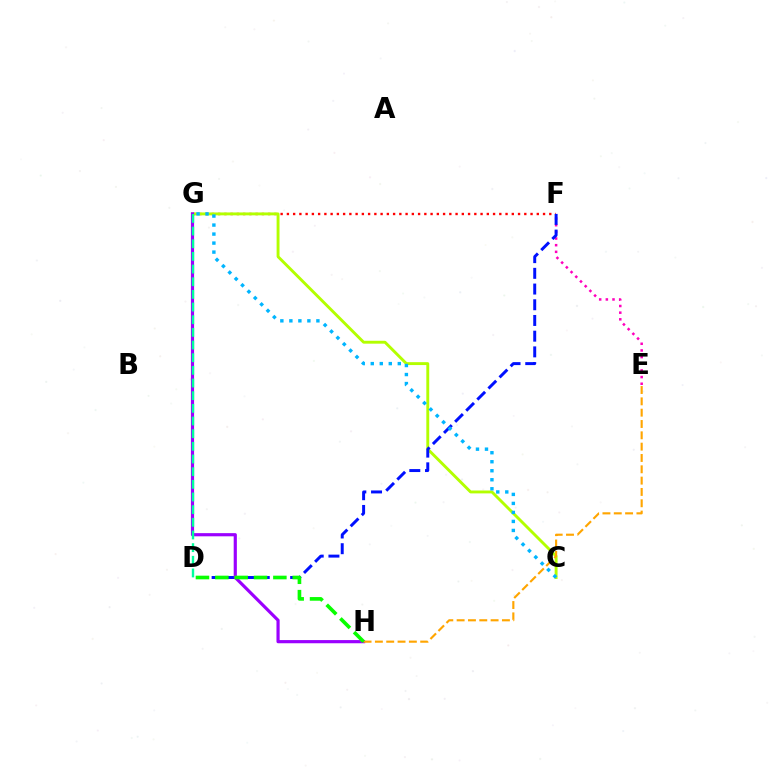{('F', 'G'): [{'color': '#ff0000', 'line_style': 'dotted', 'thickness': 1.7}], ('E', 'F'): [{'color': '#ff00bd', 'line_style': 'dotted', 'thickness': 1.81}], ('C', 'G'): [{'color': '#b3ff00', 'line_style': 'solid', 'thickness': 2.08}, {'color': '#00b5ff', 'line_style': 'dotted', 'thickness': 2.45}], ('D', 'F'): [{'color': '#0010ff', 'line_style': 'dashed', 'thickness': 2.13}], ('G', 'H'): [{'color': '#9b00ff', 'line_style': 'solid', 'thickness': 2.29}], ('E', 'H'): [{'color': '#ffa500', 'line_style': 'dashed', 'thickness': 1.54}], ('D', 'H'): [{'color': '#08ff00', 'line_style': 'dashed', 'thickness': 2.63}], ('D', 'G'): [{'color': '#00ff9d', 'line_style': 'dashed', 'thickness': 1.72}]}